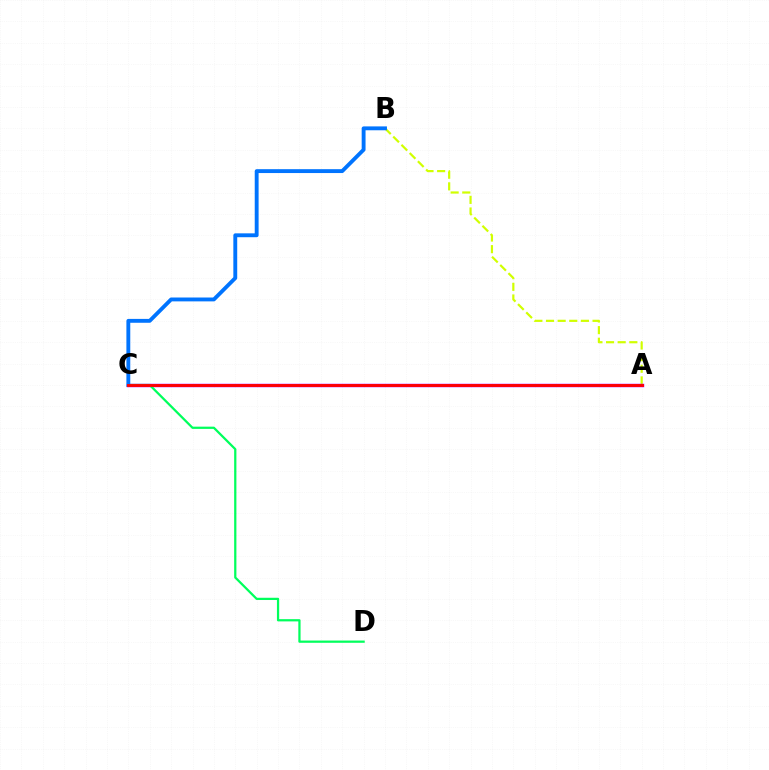{('A', 'B'): [{'color': '#d1ff00', 'line_style': 'dashed', 'thickness': 1.58}], ('A', 'C'): [{'color': '#b900ff', 'line_style': 'solid', 'thickness': 2.49}, {'color': '#ff0000', 'line_style': 'solid', 'thickness': 2.08}], ('C', 'D'): [{'color': '#00ff5c', 'line_style': 'solid', 'thickness': 1.61}], ('B', 'C'): [{'color': '#0074ff', 'line_style': 'solid', 'thickness': 2.79}]}